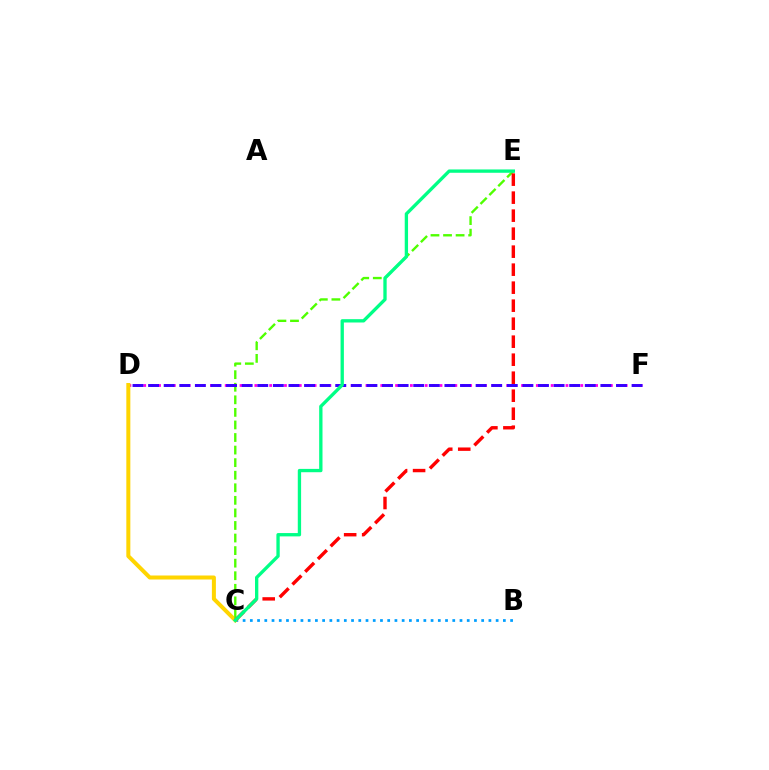{('B', 'C'): [{'color': '#009eff', 'line_style': 'dotted', 'thickness': 1.96}], ('D', 'F'): [{'color': '#ff00ed', 'line_style': 'dotted', 'thickness': 2.01}, {'color': '#3700ff', 'line_style': 'dashed', 'thickness': 2.12}], ('C', 'D'): [{'color': '#ffd500', 'line_style': 'solid', 'thickness': 2.88}], ('C', 'E'): [{'color': '#4fff00', 'line_style': 'dashed', 'thickness': 1.71}, {'color': '#ff0000', 'line_style': 'dashed', 'thickness': 2.45}, {'color': '#00ff86', 'line_style': 'solid', 'thickness': 2.39}]}